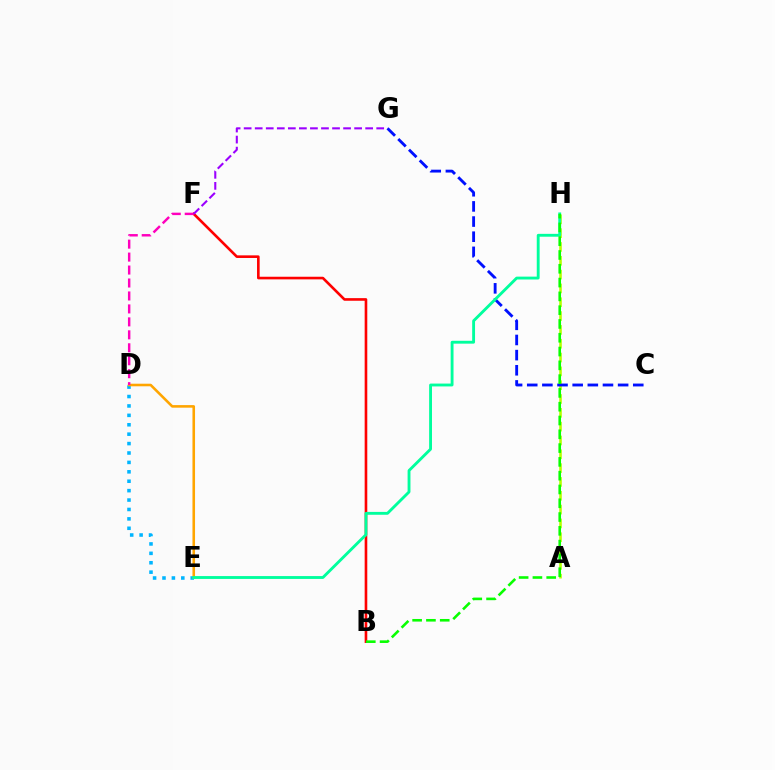{('D', 'E'): [{'color': '#00b5ff', 'line_style': 'dotted', 'thickness': 2.56}, {'color': '#ffa500', 'line_style': 'solid', 'thickness': 1.85}], ('A', 'H'): [{'color': '#b3ff00', 'line_style': 'dashed', 'thickness': 1.88}], ('B', 'F'): [{'color': '#ff0000', 'line_style': 'solid', 'thickness': 1.89}], ('C', 'G'): [{'color': '#0010ff', 'line_style': 'dashed', 'thickness': 2.06}], ('E', 'H'): [{'color': '#00ff9d', 'line_style': 'solid', 'thickness': 2.06}], ('D', 'F'): [{'color': '#ff00bd', 'line_style': 'dashed', 'thickness': 1.76}], ('B', 'H'): [{'color': '#08ff00', 'line_style': 'dashed', 'thickness': 1.87}], ('F', 'G'): [{'color': '#9b00ff', 'line_style': 'dashed', 'thickness': 1.5}]}